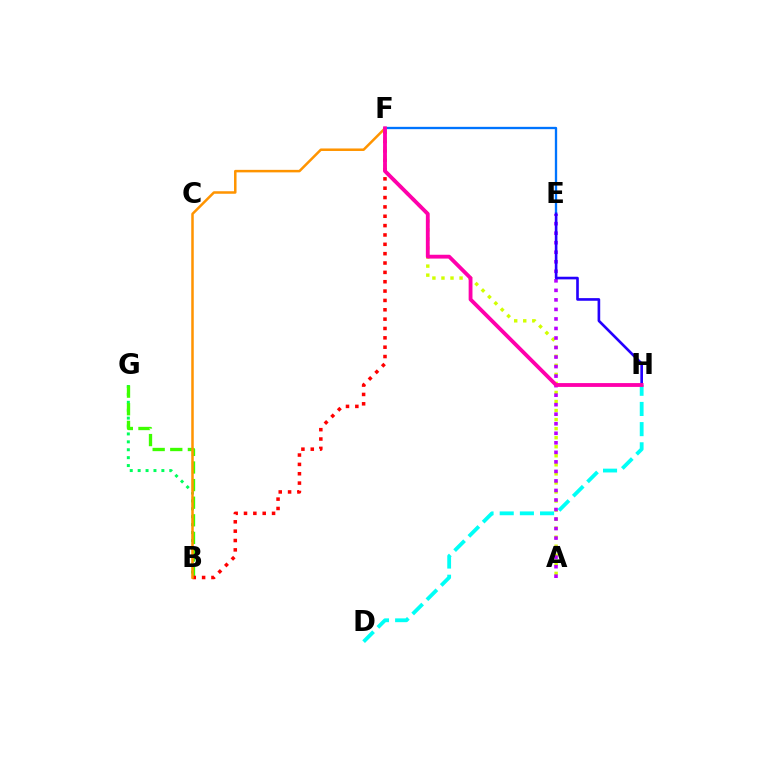{('B', 'G'): [{'color': '#00ff5c', 'line_style': 'dotted', 'thickness': 2.15}, {'color': '#3dff00', 'line_style': 'dashed', 'thickness': 2.39}], ('B', 'F'): [{'color': '#ff0000', 'line_style': 'dotted', 'thickness': 2.54}, {'color': '#ff9400', 'line_style': 'solid', 'thickness': 1.81}], ('A', 'F'): [{'color': '#d1ff00', 'line_style': 'dotted', 'thickness': 2.46}], ('E', 'F'): [{'color': '#0074ff', 'line_style': 'solid', 'thickness': 1.67}], ('A', 'E'): [{'color': '#b900ff', 'line_style': 'dotted', 'thickness': 2.59}], ('E', 'H'): [{'color': '#2500ff', 'line_style': 'solid', 'thickness': 1.9}], ('D', 'H'): [{'color': '#00fff6', 'line_style': 'dashed', 'thickness': 2.74}], ('F', 'H'): [{'color': '#ff00ac', 'line_style': 'solid', 'thickness': 2.76}]}